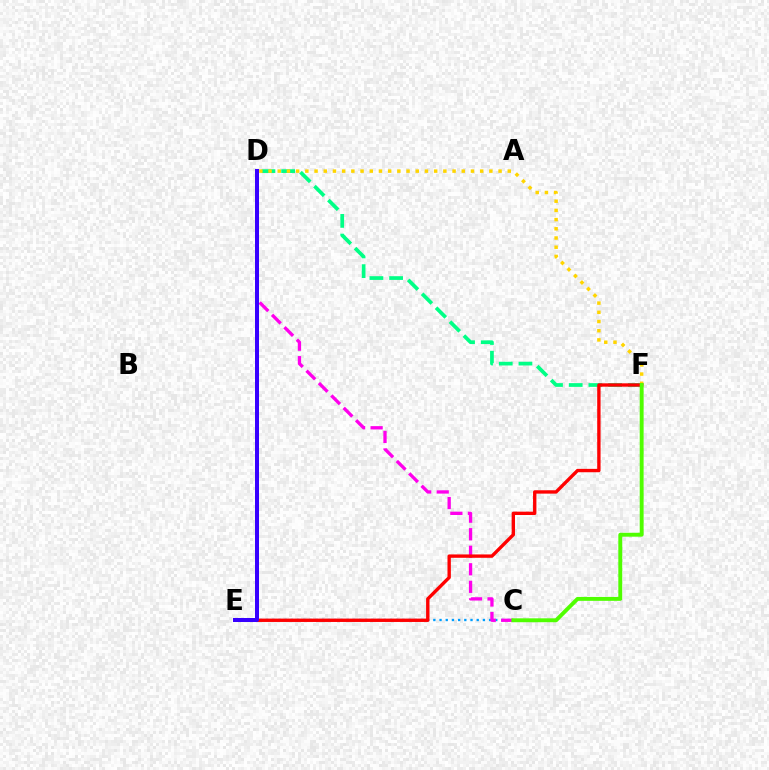{('C', 'E'): [{'color': '#009eff', 'line_style': 'dotted', 'thickness': 1.68}], ('C', 'D'): [{'color': '#ff00ed', 'line_style': 'dashed', 'thickness': 2.38}], ('D', 'F'): [{'color': '#00ff86', 'line_style': 'dashed', 'thickness': 2.68}, {'color': '#ffd500', 'line_style': 'dotted', 'thickness': 2.5}], ('E', 'F'): [{'color': '#ff0000', 'line_style': 'solid', 'thickness': 2.42}], ('C', 'F'): [{'color': '#4fff00', 'line_style': 'solid', 'thickness': 2.81}], ('D', 'E'): [{'color': '#3700ff', 'line_style': 'solid', 'thickness': 2.88}]}